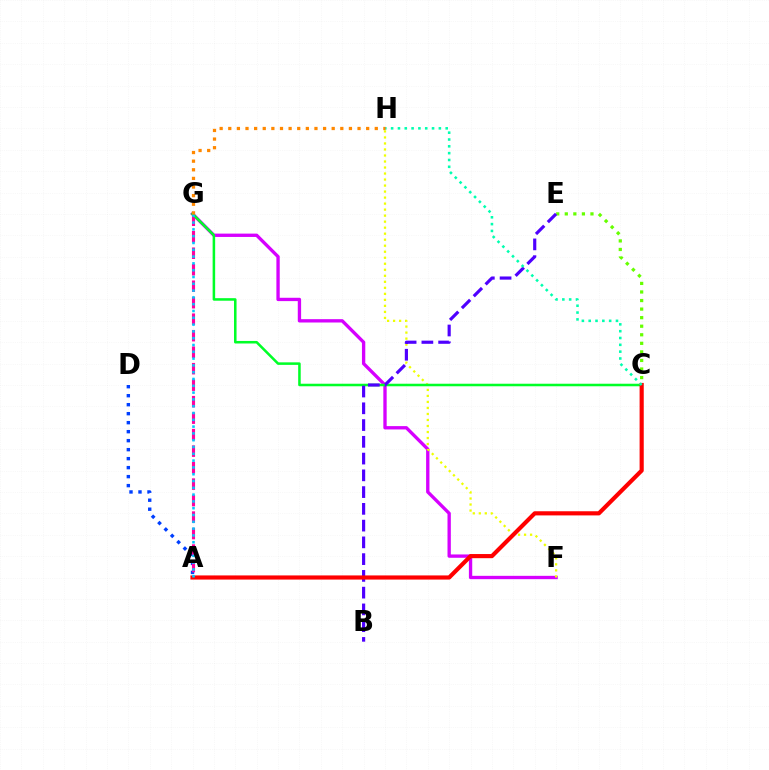{('F', 'G'): [{'color': '#d600ff', 'line_style': 'solid', 'thickness': 2.4}], ('A', 'D'): [{'color': '#003fff', 'line_style': 'dotted', 'thickness': 2.44}], ('A', 'G'): [{'color': '#ff00a0', 'line_style': 'dashed', 'thickness': 2.24}, {'color': '#00c7ff', 'line_style': 'dotted', 'thickness': 1.85}], ('F', 'H'): [{'color': '#eeff00', 'line_style': 'dotted', 'thickness': 1.63}], ('C', 'G'): [{'color': '#00ff27', 'line_style': 'solid', 'thickness': 1.83}], ('C', 'E'): [{'color': '#66ff00', 'line_style': 'dotted', 'thickness': 2.33}], ('B', 'E'): [{'color': '#4f00ff', 'line_style': 'dashed', 'thickness': 2.28}], ('A', 'C'): [{'color': '#ff0000', 'line_style': 'solid', 'thickness': 2.99}], ('C', 'H'): [{'color': '#00ffaf', 'line_style': 'dotted', 'thickness': 1.85}], ('G', 'H'): [{'color': '#ff8800', 'line_style': 'dotted', 'thickness': 2.34}]}